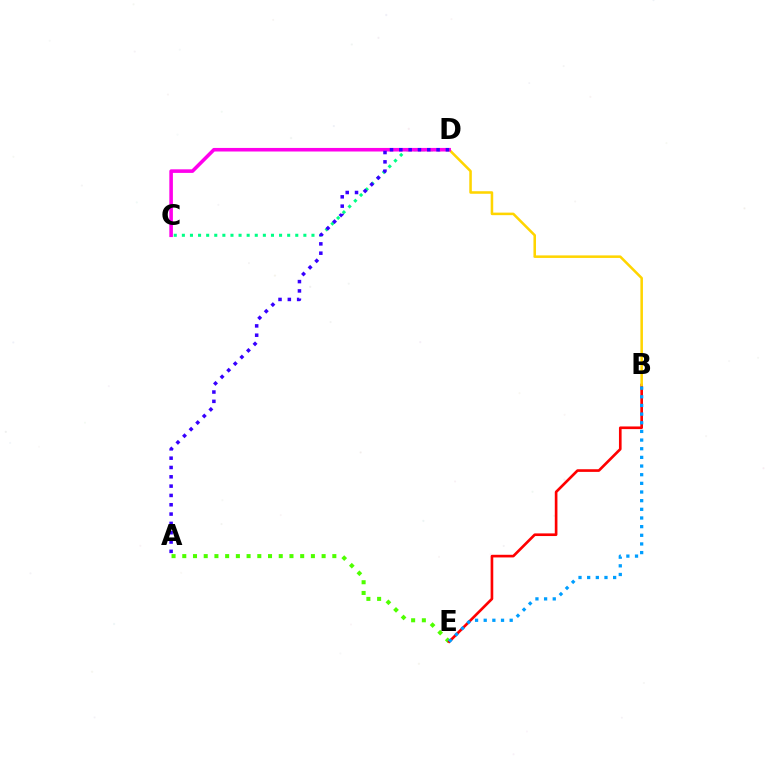{('A', 'E'): [{'color': '#4fff00', 'line_style': 'dotted', 'thickness': 2.91}], ('C', 'D'): [{'color': '#00ff86', 'line_style': 'dotted', 'thickness': 2.2}, {'color': '#ff00ed', 'line_style': 'solid', 'thickness': 2.57}], ('B', 'E'): [{'color': '#ff0000', 'line_style': 'solid', 'thickness': 1.91}, {'color': '#009eff', 'line_style': 'dotted', 'thickness': 2.35}], ('B', 'D'): [{'color': '#ffd500', 'line_style': 'solid', 'thickness': 1.83}], ('A', 'D'): [{'color': '#3700ff', 'line_style': 'dotted', 'thickness': 2.53}]}